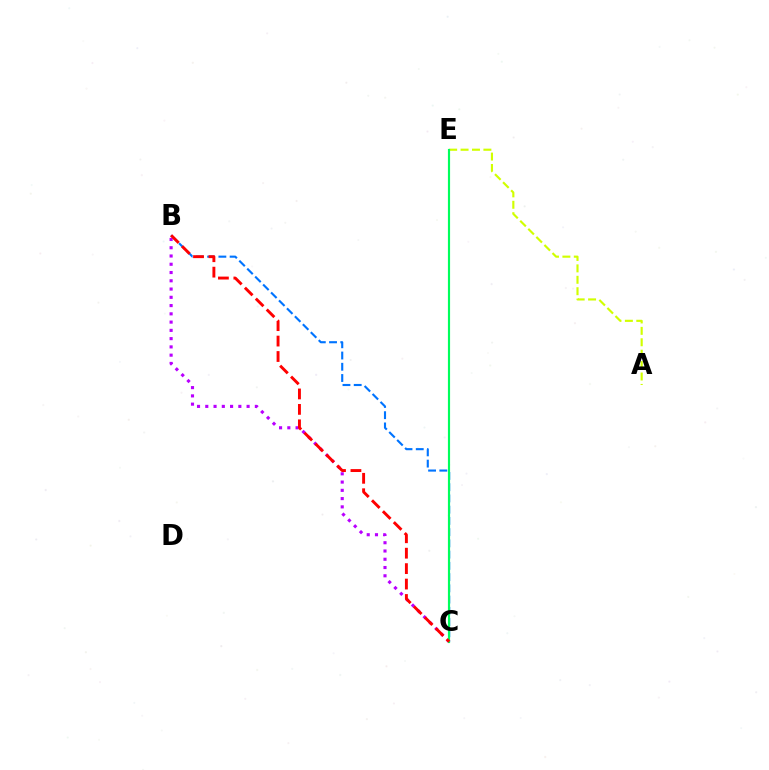{('B', 'C'): [{'color': '#0074ff', 'line_style': 'dashed', 'thickness': 1.53}, {'color': '#b900ff', 'line_style': 'dotted', 'thickness': 2.25}, {'color': '#ff0000', 'line_style': 'dashed', 'thickness': 2.1}], ('A', 'E'): [{'color': '#d1ff00', 'line_style': 'dashed', 'thickness': 1.55}], ('C', 'E'): [{'color': '#00ff5c', 'line_style': 'solid', 'thickness': 1.56}]}